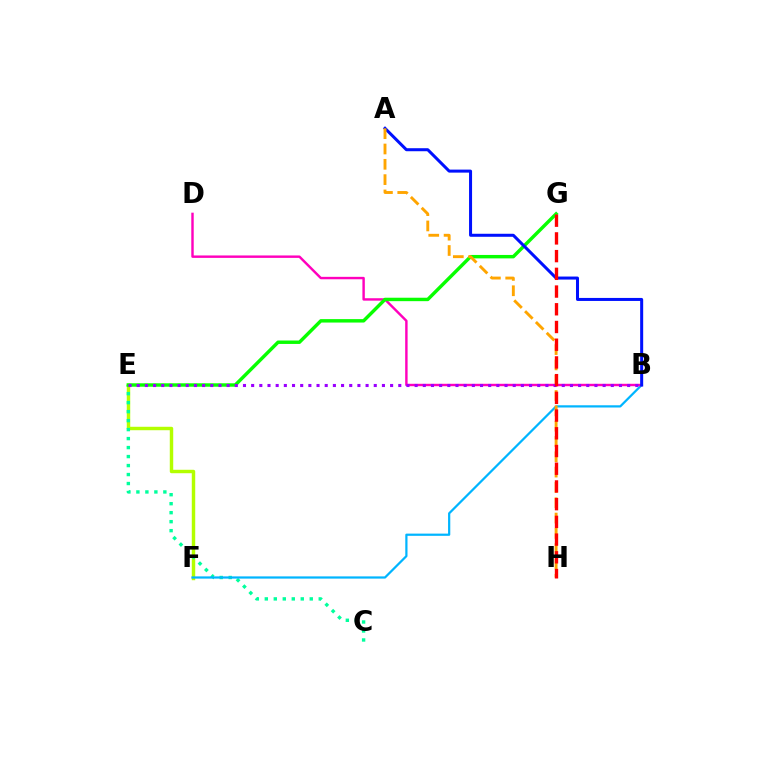{('E', 'F'): [{'color': '#b3ff00', 'line_style': 'solid', 'thickness': 2.48}], ('C', 'E'): [{'color': '#00ff9d', 'line_style': 'dotted', 'thickness': 2.44}], ('B', 'F'): [{'color': '#00b5ff', 'line_style': 'solid', 'thickness': 1.6}], ('B', 'D'): [{'color': '#ff00bd', 'line_style': 'solid', 'thickness': 1.75}], ('E', 'G'): [{'color': '#08ff00', 'line_style': 'solid', 'thickness': 2.47}], ('A', 'B'): [{'color': '#0010ff', 'line_style': 'solid', 'thickness': 2.17}], ('A', 'H'): [{'color': '#ffa500', 'line_style': 'dashed', 'thickness': 2.08}], ('B', 'E'): [{'color': '#9b00ff', 'line_style': 'dotted', 'thickness': 2.22}], ('G', 'H'): [{'color': '#ff0000', 'line_style': 'dashed', 'thickness': 2.41}]}